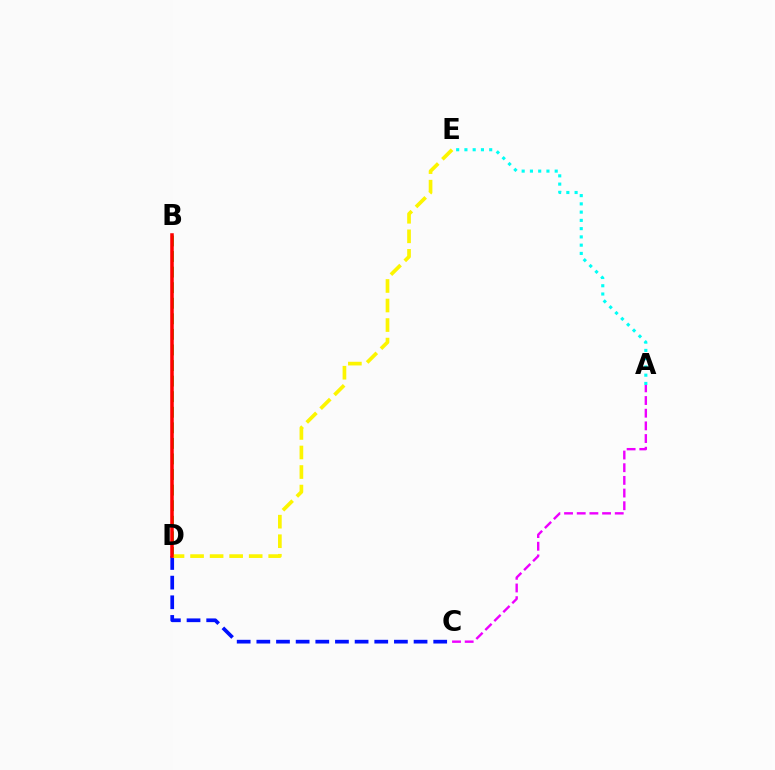{('B', 'D'): [{'color': '#08ff00', 'line_style': 'dashed', 'thickness': 2.12}, {'color': '#ff0000', 'line_style': 'solid', 'thickness': 2.54}], ('A', 'E'): [{'color': '#00fff6', 'line_style': 'dotted', 'thickness': 2.24}], ('C', 'D'): [{'color': '#0010ff', 'line_style': 'dashed', 'thickness': 2.67}], ('D', 'E'): [{'color': '#fcf500', 'line_style': 'dashed', 'thickness': 2.65}], ('A', 'C'): [{'color': '#ee00ff', 'line_style': 'dashed', 'thickness': 1.72}]}